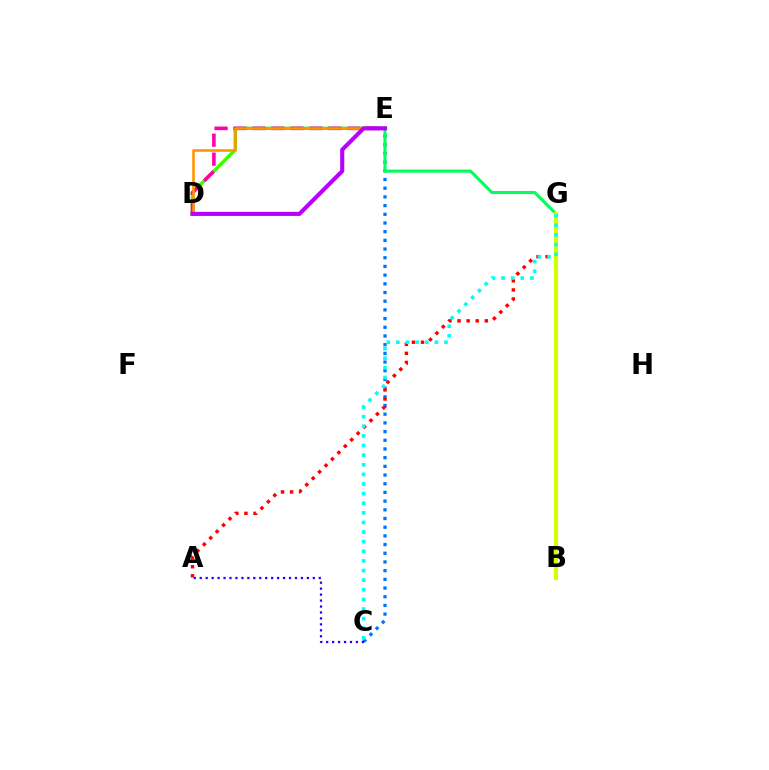{('D', 'E'): [{'color': '#3dff00', 'line_style': 'solid', 'thickness': 2.5}, {'color': '#ff00ac', 'line_style': 'dashed', 'thickness': 2.58}, {'color': '#ff9400', 'line_style': 'solid', 'thickness': 1.86}, {'color': '#b900ff', 'line_style': 'solid', 'thickness': 2.96}], ('C', 'E'): [{'color': '#0074ff', 'line_style': 'dotted', 'thickness': 2.36}], ('E', 'G'): [{'color': '#00ff5c', 'line_style': 'solid', 'thickness': 2.21}], ('A', 'G'): [{'color': '#ff0000', 'line_style': 'dotted', 'thickness': 2.47}], ('A', 'C'): [{'color': '#2500ff', 'line_style': 'dotted', 'thickness': 1.62}], ('B', 'G'): [{'color': '#d1ff00', 'line_style': 'solid', 'thickness': 2.98}], ('C', 'G'): [{'color': '#00fff6', 'line_style': 'dotted', 'thickness': 2.61}]}